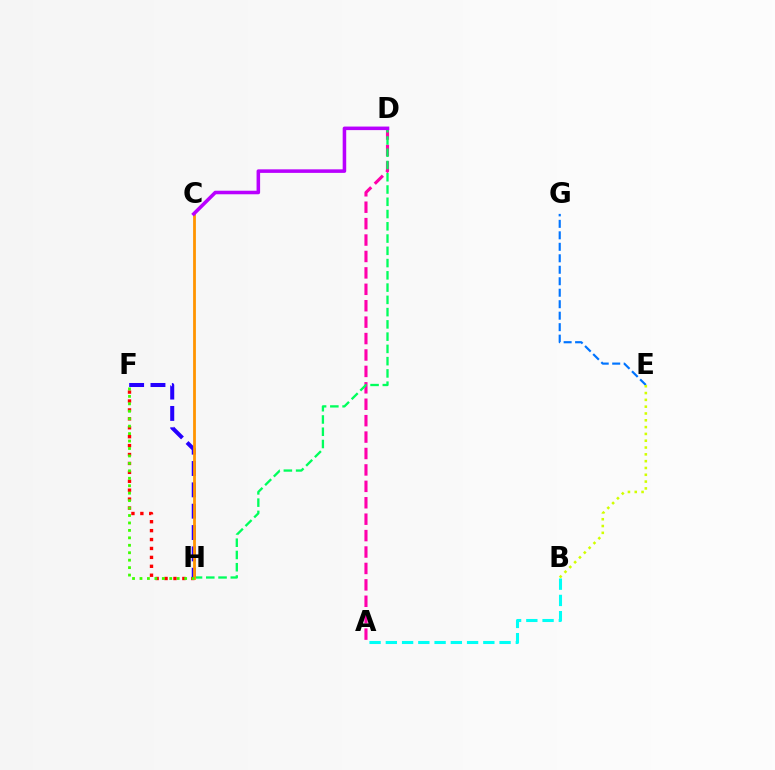{('A', 'D'): [{'color': '#ff00ac', 'line_style': 'dashed', 'thickness': 2.23}], ('F', 'H'): [{'color': '#ff0000', 'line_style': 'dotted', 'thickness': 2.42}, {'color': '#2500ff', 'line_style': 'dashed', 'thickness': 2.9}, {'color': '#3dff00', 'line_style': 'dotted', 'thickness': 2.02}], ('D', 'H'): [{'color': '#00ff5c', 'line_style': 'dashed', 'thickness': 1.67}], ('A', 'B'): [{'color': '#00fff6', 'line_style': 'dashed', 'thickness': 2.21}], ('C', 'H'): [{'color': '#ff9400', 'line_style': 'solid', 'thickness': 2.01}], ('E', 'G'): [{'color': '#0074ff', 'line_style': 'dashed', 'thickness': 1.56}], ('C', 'D'): [{'color': '#b900ff', 'line_style': 'solid', 'thickness': 2.55}], ('B', 'E'): [{'color': '#d1ff00', 'line_style': 'dotted', 'thickness': 1.85}]}